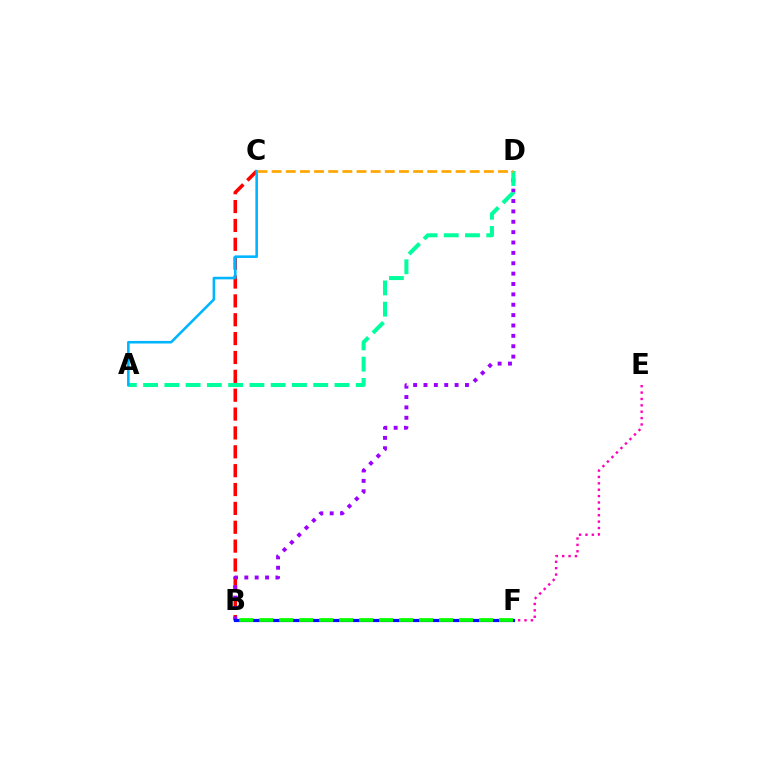{('B', 'C'): [{'color': '#ff0000', 'line_style': 'dashed', 'thickness': 2.56}], ('B', 'F'): [{'color': '#b3ff00', 'line_style': 'solid', 'thickness': 1.99}, {'color': '#0010ff', 'line_style': 'solid', 'thickness': 2.28}, {'color': '#08ff00', 'line_style': 'dashed', 'thickness': 2.71}], ('B', 'D'): [{'color': '#9b00ff', 'line_style': 'dotted', 'thickness': 2.82}], ('A', 'D'): [{'color': '#00ff9d', 'line_style': 'dashed', 'thickness': 2.89}], ('E', 'F'): [{'color': '#ff00bd', 'line_style': 'dotted', 'thickness': 1.73}], ('A', 'C'): [{'color': '#00b5ff', 'line_style': 'solid', 'thickness': 1.86}], ('C', 'D'): [{'color': '#ffa500', 'line_style': 'dashed', 'thickness': 1.92}]}